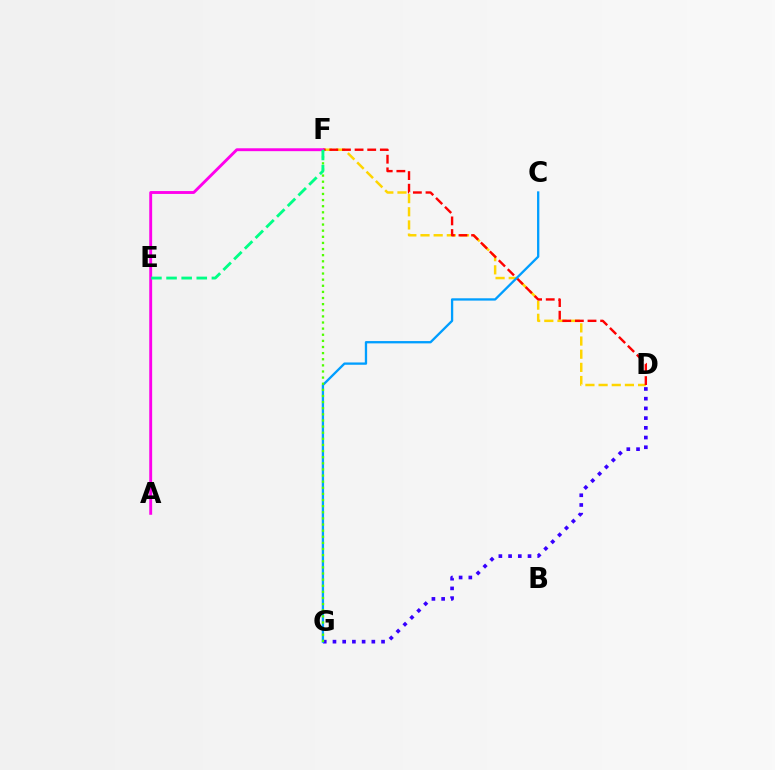{('D', 'F'): [{'color': '#ffd500', 'line_style': 'dashed', 'thickness': 1.79}, {'color': '#ff0000', 'line_style': 'dashed', 'thickness': 1.72}], ('D', 'G'): [{'color': '#3700ff', 'line_style': 'dotted', 'thickness': 2.64}], ('C', 'G'): [{'color': '#009eff', 'line_style': 'solid', 'thickness': 1.66}], ('A', 'F'): [{'color': '#ff00ed', 'line_style': 'solid', 'thickness': 2.08}], ('F', 'G'): [{'color': '#4fff00', 'line_style': 'dotted', 'thickness': 1.66}], ('E', 'F'): [{'color': '#00ff86', 'line_style': 'dashed', 'thickness': 2.05}]}